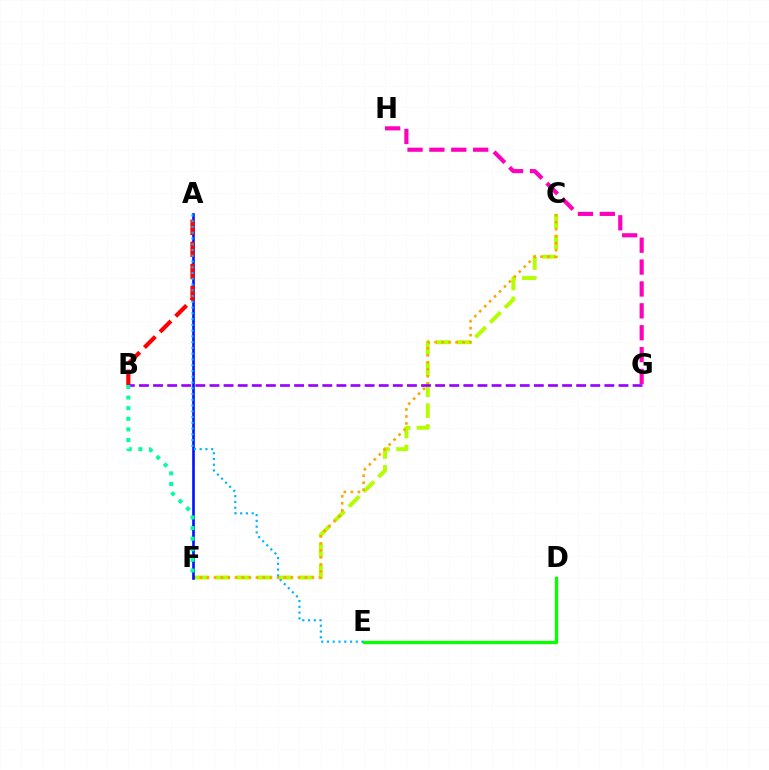{('D', 'E'): [{'color': '#08ff00', 'line_style': 'solid', 'thickness': 2.36}], ('C', 'F'): [{'color': '#b3ff00', 'line_style': 'dashed', 'thickness': 2.84}, {'color': '#ffa500', 'line_style': 'dotted', 'thickness': 1.9}], ('A', 'F'): [{'color': '#0010ff', 'line_style': 'solid', 'thickness': 1.88}], ('A', 'B'): [{'color': '#ff0000', 'line_style': 'dashed', 'thickness': 3.0}], ('G', 'H'): [{'color': '#ff00bd', 'line_style': 'dashed', 'thickness': 2.97}], ('B', 'G'): [{'color': '#9b00ff', 'line_style': 'dashed', 'thickness': 1.92}], ('A', 'E'): [{'color': '#00b5ff', 'line_style': 'dotted', 'thickness': 1.56}], ('B', 'F'): [{'color': '#00ff9d', 'line_style': 'dotted', 'thickness': 2.88}]}